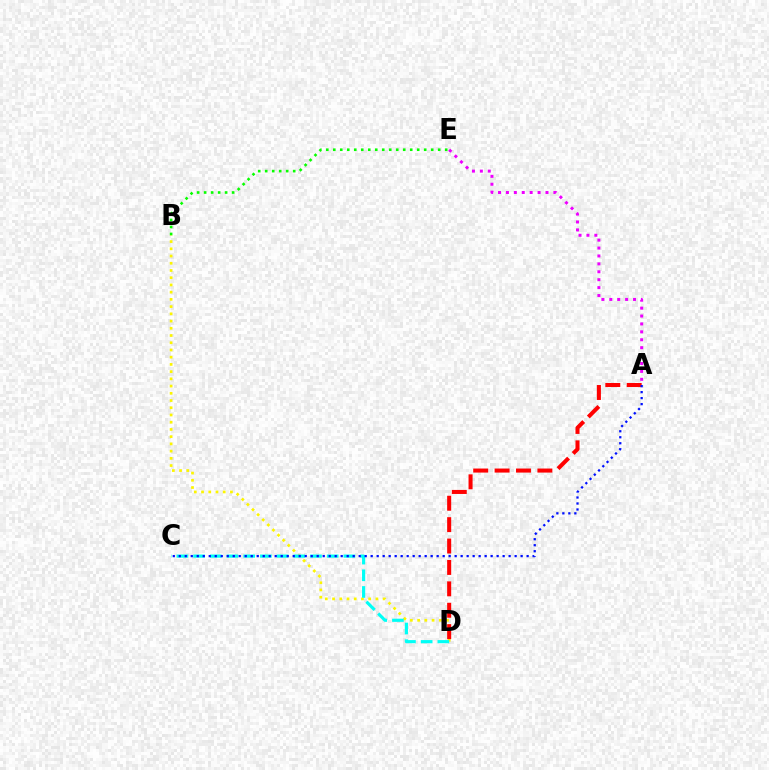{('B', 'D'): [{'color': '#fcf500', 'line_style': 'dotted', 'thickness': 1.96}], ('B', 'E'): [{'color': '#08ff00', 'line_style': 'dotted', 'thickness': 1.9}], ('A', 'E'): [{'color': '#ee00ff', 'line_style': 'dotted', 'thickness': 2.15}], ('C', 'D'): [{'color': '#00fff6', 'line_style': 'dashed', 'thickness': 2.27}], ('A', 'D'): [{'color': '#ff0000', 'line_style': 'dashed', 'thickness': 2.91}], ('A', 'C'): [{'color': '#0010ff', 'line_style': 'dotted', 'thickness': 1.63}]}